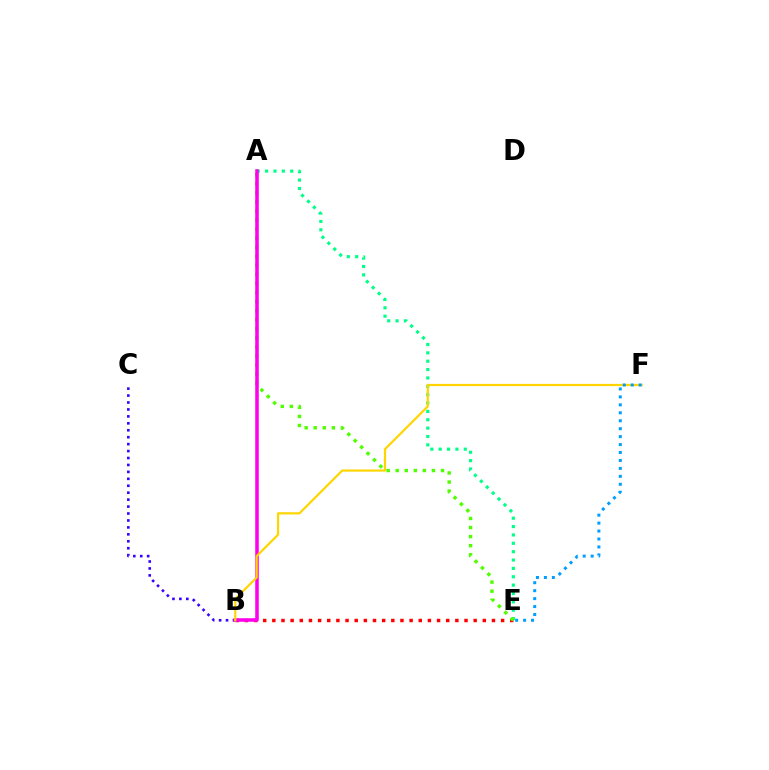{('A', 'E'): [{'color': '#00ff86', 'line_style': 'dotted', 'thickness': 2.27}, {'color': '#4fff00', 'line_style': 'dotted', 'thickness': 2.46}], ('B', 'C'): [{'color': '#3700ff', 'line_style': 'dotted', 'thickness': 1.89}], ('B', 'E'): [{'color': '#ff0000', 'line_style': 'dotted', 'thickness': 2.49}], ('A', 'B'): [{'color': '#ff00ed', 'line_style': 'solid', 'thickness': 2.55}], ('B', 'F'): [{'color': '#ffd500', 'line_style': 'solid', 'thickness': 1.58}], ('E', 'F'): [{'color': '#009eff', 'line_style': 'dotted', 'thickness': 2.16}]}